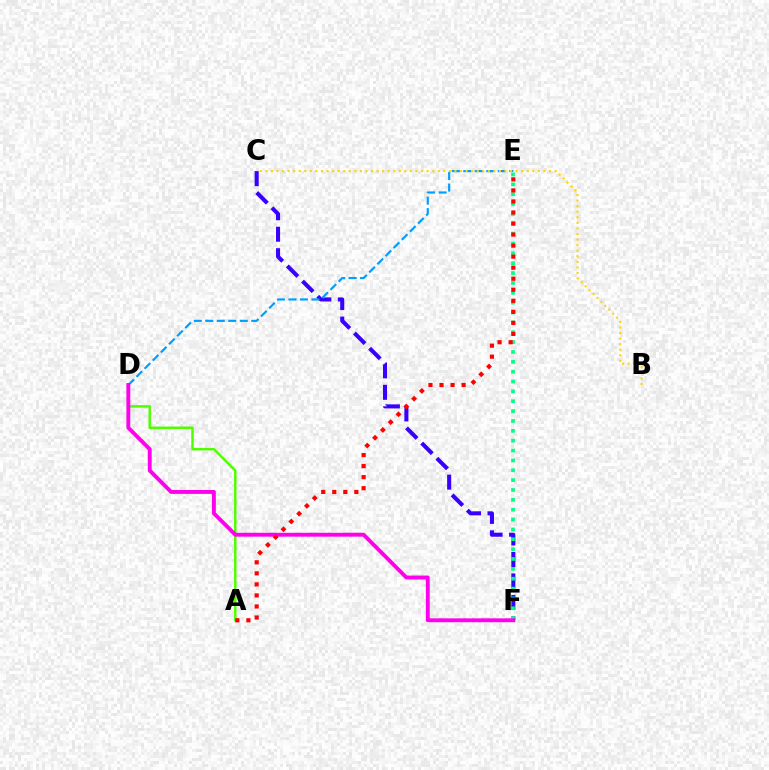{('C', 'F'): [{'color': '#3700ff', 'line_style': 'dashed', 'thickness': 2.92}], ('D', 'E'): [{'color': '#009eff', 'line_style': 'dashed', 'thickness': 1.56}], ('A', 'D'): [{'color': '#4fff00', 'line_style': 'solid', 'thickness': 1.78}], ('E', 'F'): [{'color': '#00ff86', 'line_style': 'dotted', 'thickness': 2.68}], ('D', 'F'): [{'color': '#ff00ed', 'line_style': 'solid', 'thickness': 2.79}], ('B', 'C'): [{'color': '#ffd500', 'line_style': 'dotted', 'thickness': 1.51}], ('A', 'E'): [{'color': '#ff0000', 'line_style': 'dotted', 'thickness': 3.0}]}